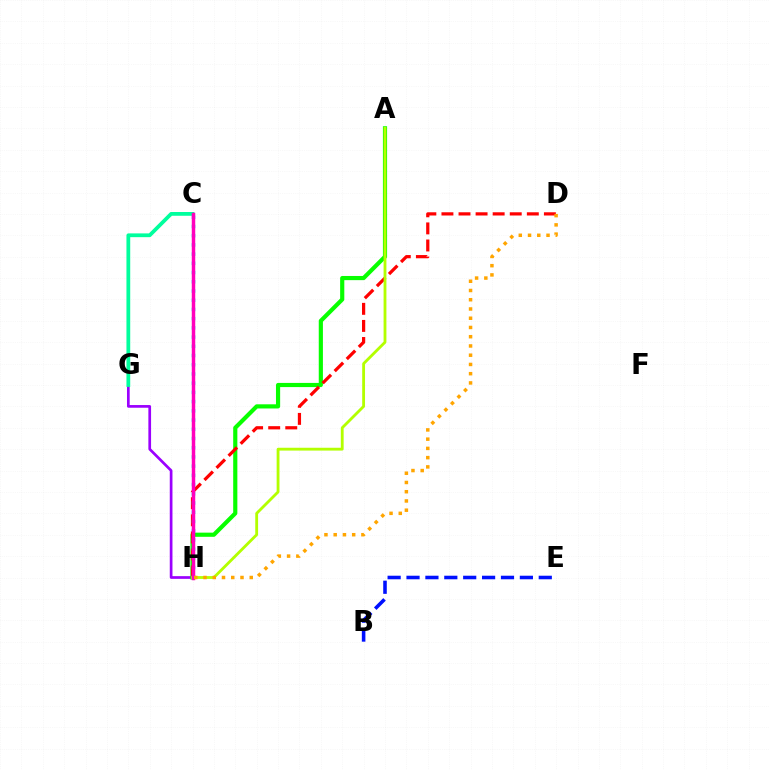{('G', 'H'): [{'color': '#9b00ff', 'line_style': 'solid', 'thickness': 1.94}], ('B', 'E'): [{'color': '#0010ff', 'line_style': 'dashed', 'thickness': 2.57}], ('A', 'H'): [{'color': '#08ff00', 'line_style': 'solid', 'thickness': 3.0}, {'color': '#b3ff00', 'line_style': 'solid', 'thickness': 2.04}], ('D', 'H'): [{'color': '#ff0000', 'line_style': 'dashed', 'thickness': 2.32}, {'color': '#ffa500', 'line_style': 'dotted', 'thickness': 2.51}], ('C', 'H'): [{'color': '#00b5ff', 'line_style': 'dotted', 'thickness': 2.5}, {'color': '#ff00bd', 'line_style': 'solid', 'thickness': 2.5}], ('C', 'G'): [{'color': '#00ff9d', 'line_style': 'solid', 'thickness': 2.72}]}